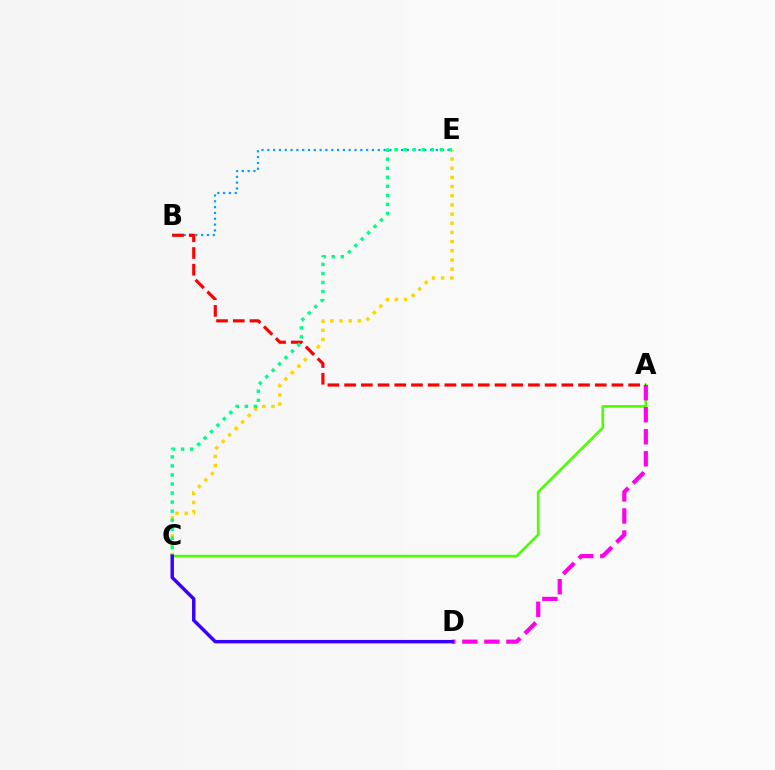{('A', 'C'): [{'color': '#4fff00', 'line_style': 'solid', 'thickness': 1.91}], ('B', 'E'): [{'color': '#009eff', 'line_style': 'dotted', 'thickness': 1.58}], ('C', 'E'): [{'color': '#ffd500', 'line_style': 'dotted', 'thickness': 2.49}, {'color': '#00ff86', 'line_style': 'dotted', 'thickness': 2.46}], ('A', 'D'): [{'color': '#ff00ed', 'line_style': 'dashed', 'thickness': 2.99}], ('A', 'B'): [{'color': '#ff0000', 'line_style': 'dashed', 'thickness': 2.27}], ('C', 'D'): [{'color': '#3700ff', 'line_style': 'solid', 'thickness': 2.48}]}